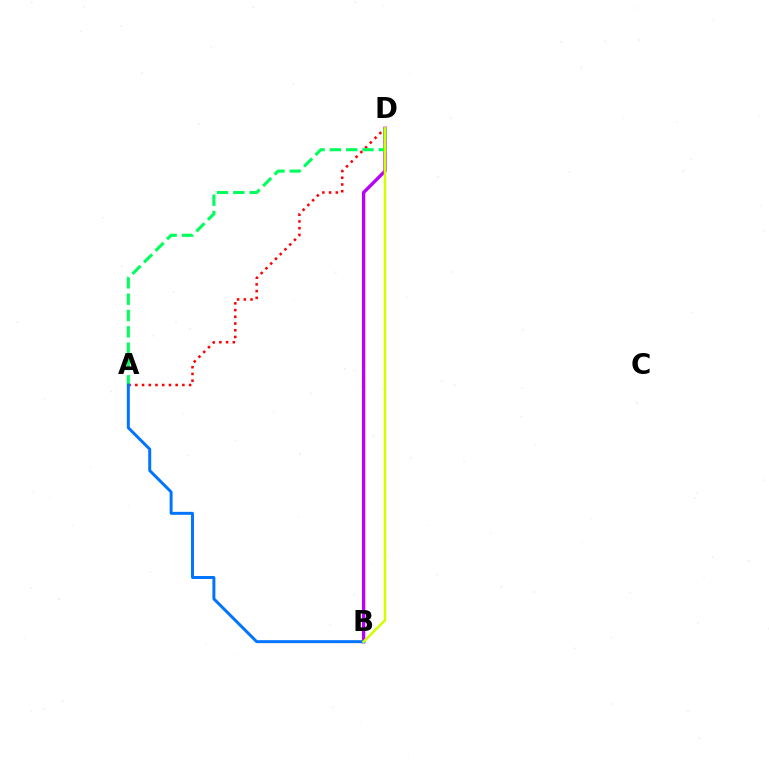{('B', 'D'): [{'color': '#b900ff', 'line_style': 'solid', 'thickness': 2.4}, {'color': '#d1ff00', 'line_style': 'solid', 'thickness': 1.8}], ('A', 'D'): [{'color': '#ff0000', 'line_style': 'dotted', 'thickness': 1.83}, {'color': '#00ff5c', 'line_style': 'dashed', 'thickness': 2.22}], ('A', 'B'): [{'color': '#0074ff', 'line_style': 'solid', 'thickness': 2.13}]}